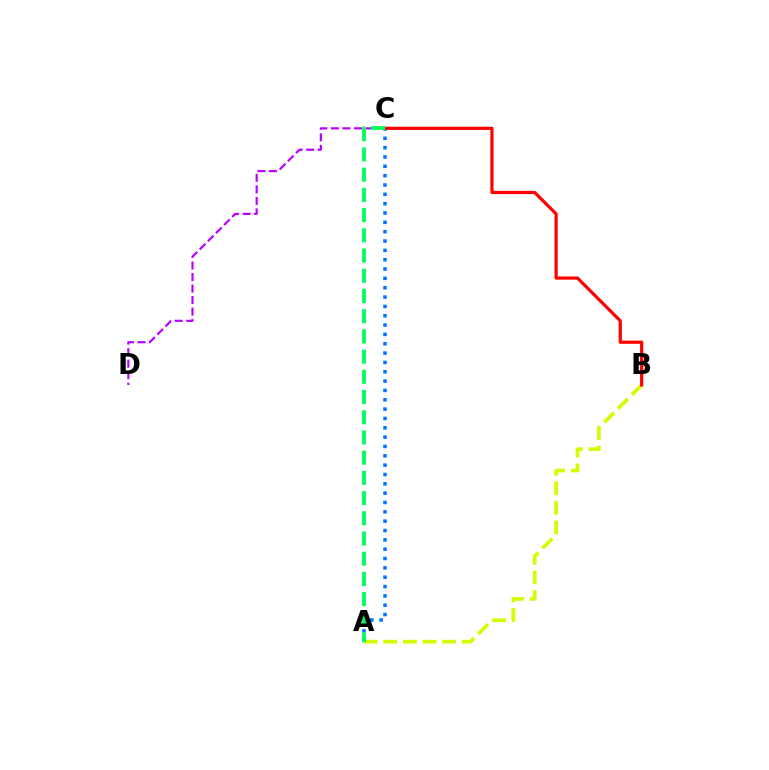{('C', 'D'): [{'color': '#b900ff', 'line_style': 'dashed', 'thickness': 1.57}], ('A', 'B'): [{'color': '#d1ff00', 'line_style': 'dashed', 'thickness': 2.66}], ('A', 'C'): [{'color': '#0074ff', 'line_style': 'dotted', 'thickness': 2.54}, {'color': '#00ff5c', 'line_style': 'dashed', 'thickness': 2.75}], ('B', 'C'): [{'color': '#ff0000', 'line_style': 'solid', 'thickness': 2.3}]}